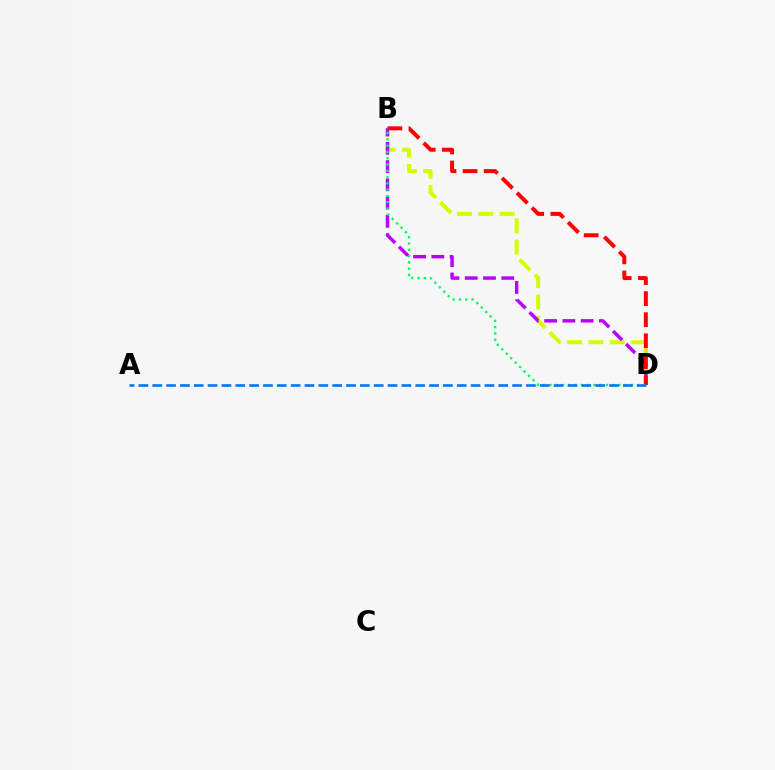{('B', 'D'): [{'color': '#d1ff00', 'line_style': 'dashed', 'thickness': 2.9}, {'color': '#b900ff', 'line_style': 'dashed', 'thickness': 2.48}, {'color': '#00ff5c', 'line_style': 'dotted', 'thickness': 1.71}, {'color': '#ff0000', 'line_style': 'dashed', 'thickness': 2.86}], ('A', 'D'): [{'color': '#0074ff', 'line_style': 'dashed', 'thickness': 1.88}]}